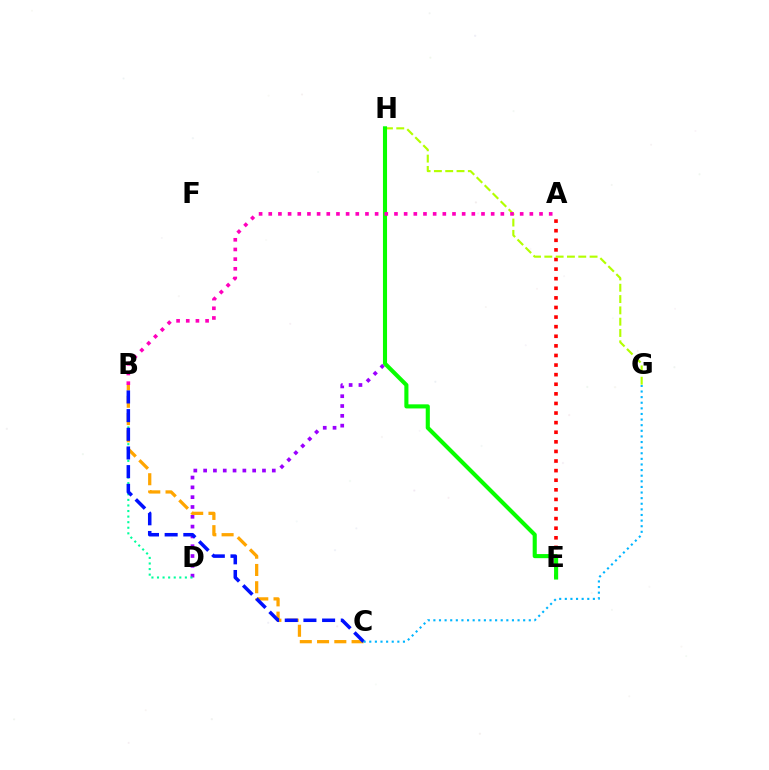{('A', 'E'): [{'color': '#ff0000', 'line_style': 'dotted', 'thickness': 2.61}], ('D', 'H'): [{'color': '#9b00ff', 'line_style': 'dotted', 'thickness': 2.67}], ('G', 'H'): [{'color': '#b3ff00', 'line_style': 'dashed', 'thickness': 1.54}], ('B', 'D'): [{'color': '#00ff9d', 'line_style': 'dotted', 'thickness': 1.51}], ('E', 'H'): [{'color': '#08ff00', 'line_style': 'solid', 'thickness': 2.95}], ('B', 'C'): [{'color': '#ffa500', 'line_style': 'dashed', 'thickness': 2.34}, {'color': '#0010ff', 'line_style': 'dashed', 'thickness': 2.54}], ('A', 'B'): [{'color': '#ff00bd', 'line_style': 'dotted', 'thickness': 2.63}], ('C', 'G'): [{'color': '#00b5ff', 'line_style': 'dotted', 'thickness': 1.52}]}